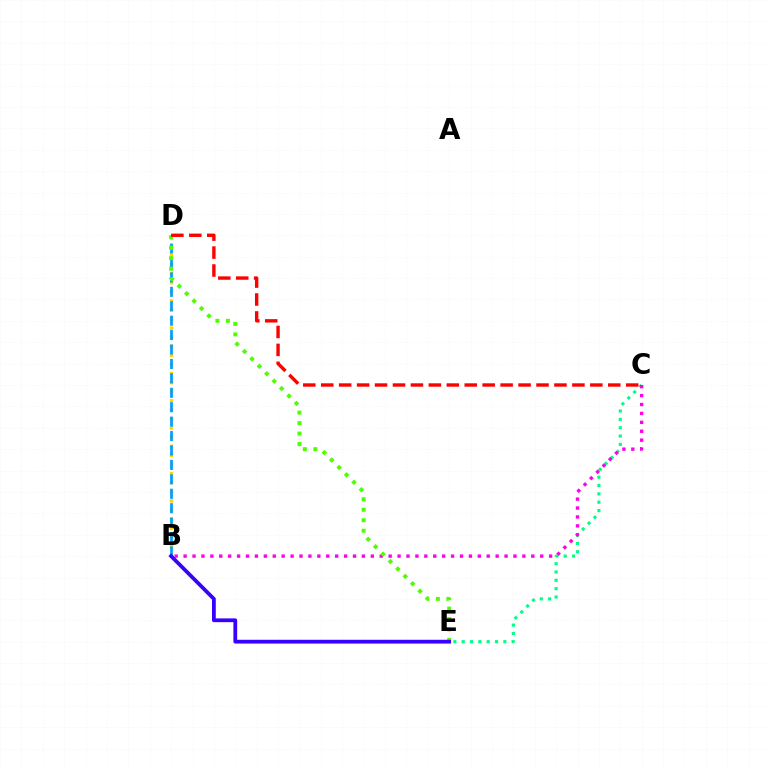{('C', 'E'): [{'color': '#00ff86', 'line_style': 'dotted', 'thickness': 2.26}], ('B', 'D'): [{'color': '#ffd500', 'line_style': 'dotted', 'thickness': 2.47}, {'color': '#009eff', 'line_style': 'dashed', 'thickness': 1.96}], ('B', 'C'): [{'color': '#ff00ed', 'line_style': 'dotted', 'thickness': 2.42}], ('D', 'E'): [{'color': '#4fff00', 'line_style': 'dotted', 'thickness': 2.85}], ('C', 'D'): [{'color': '#ff0000', 'line_style': 'dashed', 'thickness': 2.44}], ('B', 'E'): [{'color': '#3700ff', 'line_style': 'solid', 'thickness': 2.71}]}